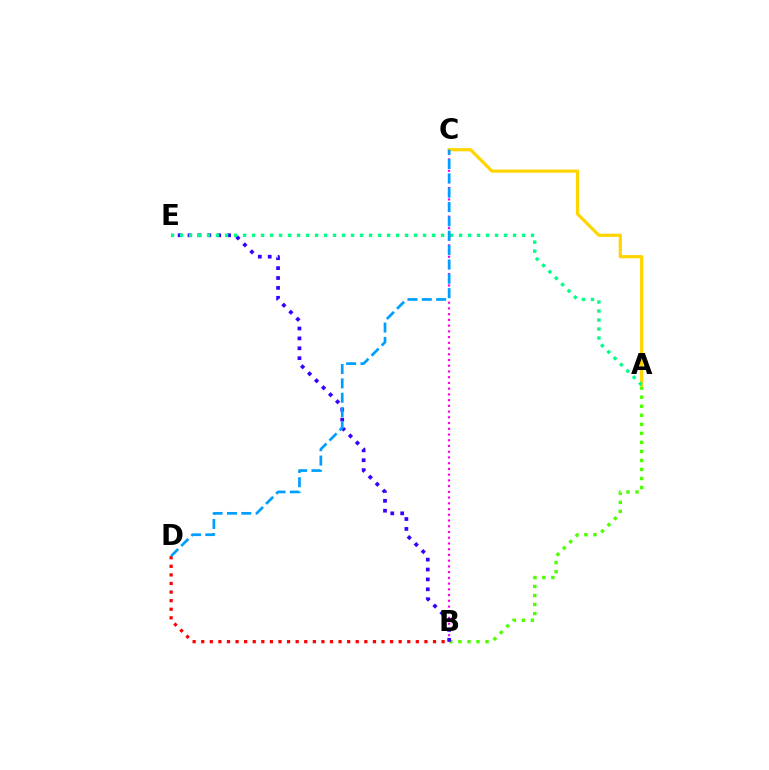{('B', 'C'): [{'color': '#ff00ed', 'line_style': 'dotted', 'thickness': 1.56}], ('A', 'B'): [{'color': '#4fff00', 'line_style': 'dotted', 'thickness': 2.46}], ('B', 'E'): [{'color': '#3700ff', 'line_style': 'dotted', 'thickness': 2.69}], ('A', 'C'): [{'color': '#ffd500', 'line_style': 'solid', 'thickness': 2.3}], ('A', 'E'): [{'color': '#00ff86', 'line_style': 'dotted', 'thickness': 2.45}], ('B', 'D'): [{'color': '#ff0000', 'line_style': 'dotted', 'thickness': 2.33}], ('C', 'D'): [{'color': '#009eff', 'line_style': 'dashed', 'thickness': 1.95}]}